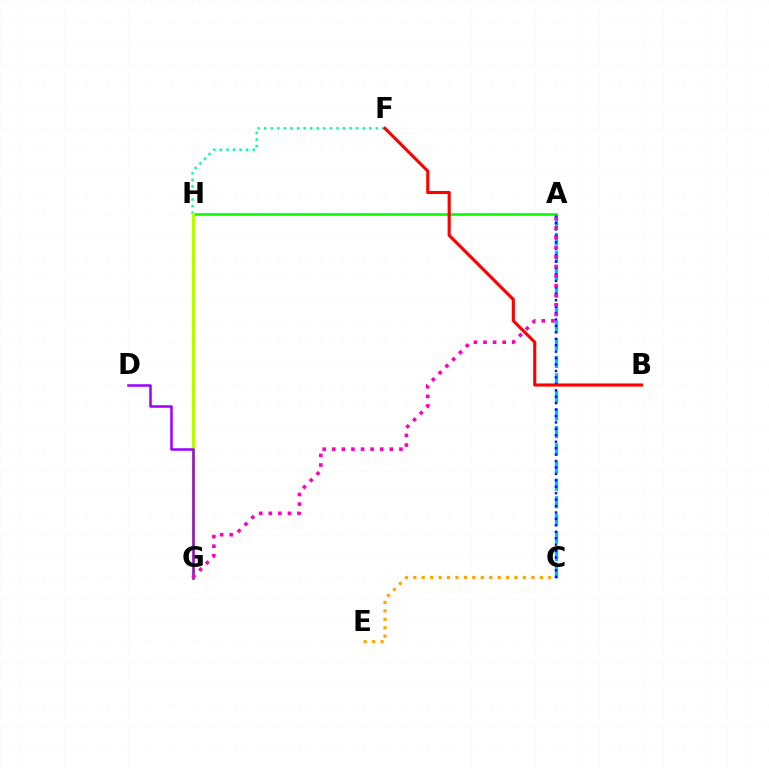{('F', 'H'): [{'color': '#00ff9d', 'line_style': 'dotted', 'thickness': 1.78}], ('C', 'E'): [{'color': '#ffa500', 'line_style': 'dotted', 'thickness': 2.29}], ('A', 'H'): [{'color': '#08ff00', 'line_style': 'solid', 'thickness': 1.93}], ('G', 'H'): [{'color': '#b3ff00', 'line_style': 'solid', 'thickness': 2.17}], ('A', 'C'): [{'color': '#00b5ff', 'line_style': 'dashed', 'thickness': 2.38}, {'color': '#0010ff', 'line_style': 'dotted', 'thickness': 1.75}], ('D', 'G'): [{'color': '#9b00ff', 'line_style': 'solid', 'thickness': 1.81}], ('B', 'F'): [{'color': '#ff0000', 'line_style': 'solid', 'thickness': 2.24}], ('A', 'G'): [{'color': '#ff00bd', 'line_style': 'dotted', 'thickness': 2.61}]}